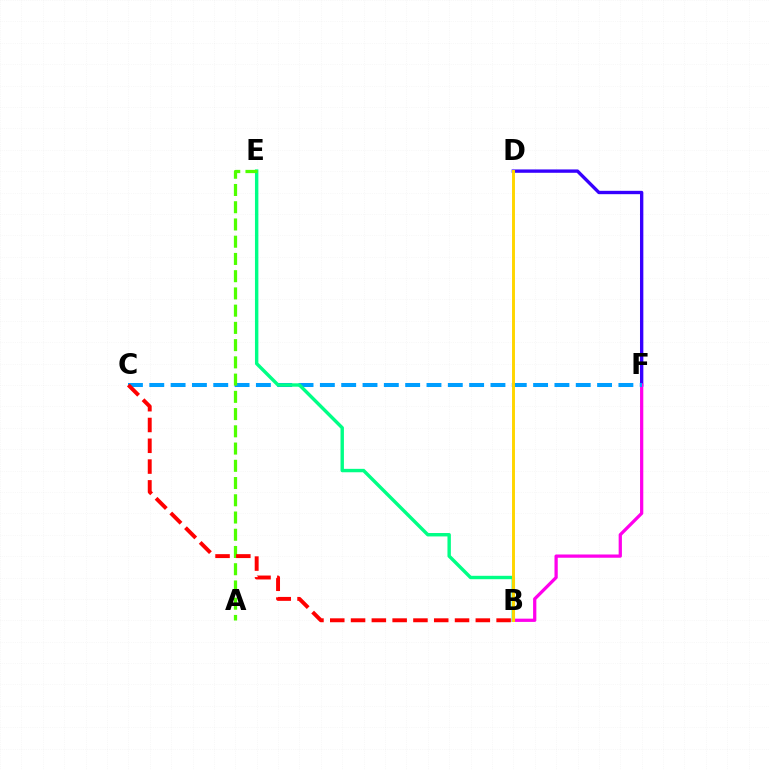{('D', 'F'): [{'color': '#3700ff', 'line_style': 'solid', 'thickness': 2.41}], ('B', 'F'): [{'color': '#ff00ed', 'line_style': 'solid', 'thickness': 2.34}], ('C', 'F'): [{'color': '#009eff', 'line_style': 'dashed', 'thickness': 2.9}], ('B', 'E'): [{'color': '#00ff86', 'line_style': 'solid', 'thickness': 2.46}], ('A', 'E'): [{'color': '#4fff00', 'line_style': 'dashed', 'thickness': 2.34}], ('B', 'D'): [{'color': '#ffd500', 'line_style': 'solid', 'thickness': 2.12}], ('B', 'C'): [{'color': '#ff0000', 'line_style': 'dashed', 'thickness': 2.82}]}